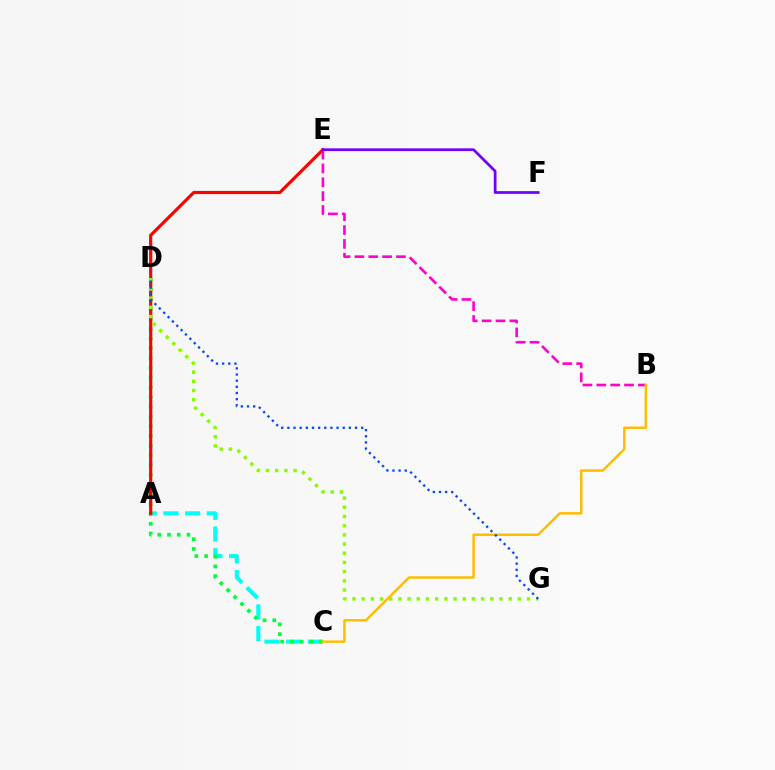{('A', 'C'): [{'color': '#00fff6', 'line_style': 'dashed', 'thickness': 2.95}], ('C', 'D'): [{'color': '#00ff39', 'line_style': 'dotted', 'thickness': 2.65}], ('A', 'E'): [{'color': '#ff0000', 'line_style': 'solid', 'thickness': 2.29}], ('B', 'E'): [{'color': '#ff00cf', 'line_style': 'dashed', 'thickness': 1.88}], ('D', 'G'): [{'color': '#84ff00', 'line_style': 'dotted', 'thickness': 2.5}, {'color': '#004bff', 'line_style': 'dotted', 'thickness': 1.67}], ('B', 'C'): [{'color': '#ffbd00', 'line_style': 'solid', 'thickness': 1.78}], ('E', 'F'): [{'color': '#7200ff', 'line_style': 'solid', 'thickness': 1.97}]}